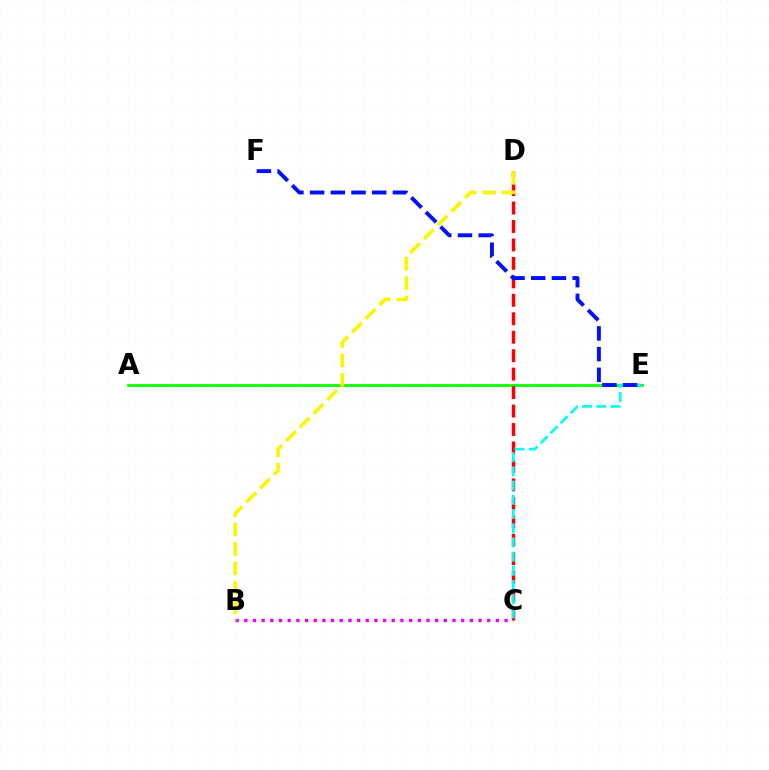{('A', 'E'): [{'color': '#08ff00', 'line_style': 'solid', 'thickness': 1.99}], ('C', 'D'): [{'color': '#ff0000', 'line_style': 'dashed', 'thickness': 2.51}], ('C', 'E'): [{'color': '#00fff6', 'line_style': 'dashed', 'thickness': 1.93}], ('B', 'C'): [{'color': '#ee00ff', 'line_style': 'dotted', 'thickness': 2.36}], ('E', 'F'): [{'color': '#0010ff', 'line_style': 'dashed', 'thickness': 2.81}], ('B', 'D'): [{'color': '#fcf500', 'line_style': 'dashed', 'thickness': 2.64}]}